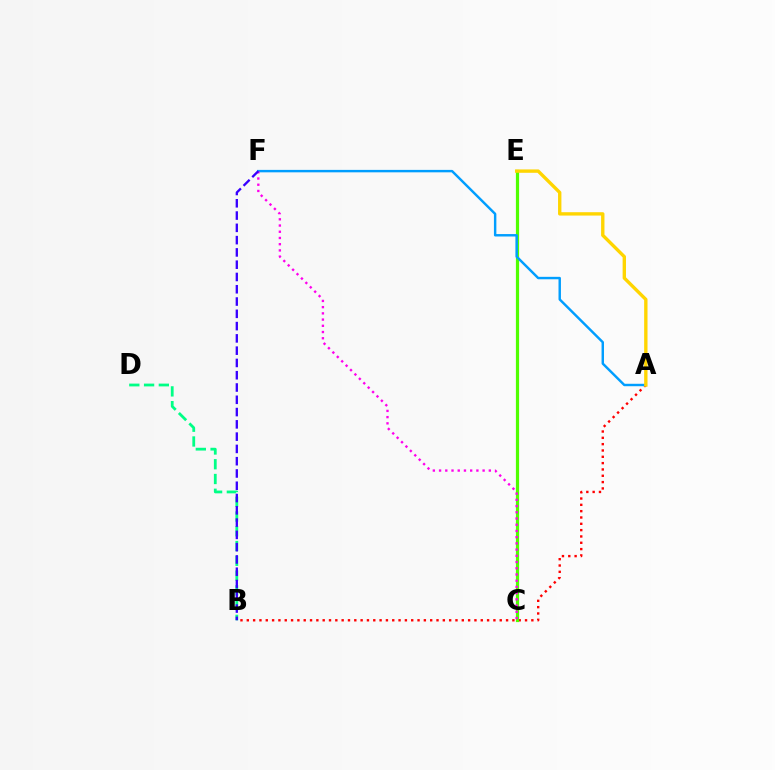{('A', 'B'): [{'color': '#ff0000', 'line_style': 'dotted', 'thickness': 1.72}], ('B', 'D'): [{'color': '#00ff86', 'line_style': 'dashed', 'thickness': 2.01}], ('C', 'E'): [{'color': '#4fff00', 'line_style': 'solid', 'thickness': 2.31}], ('A', 'F'): [{'color': '#009eff', 'line_style': 'solid', 'thickness': 1.75}], ('C', 'F'): [{'color': '#ff00ed', 'line_style': 'dotted', 'thickness': 1.69}], ('B', 'F'): [{'color': '#3700ff', 'line_style': 'dashed', 'thickness': 1.67}], ('A', 'E'): [{'color': '#ffd500', 'line_style': 'solid', 'thickness': 2.42}]}